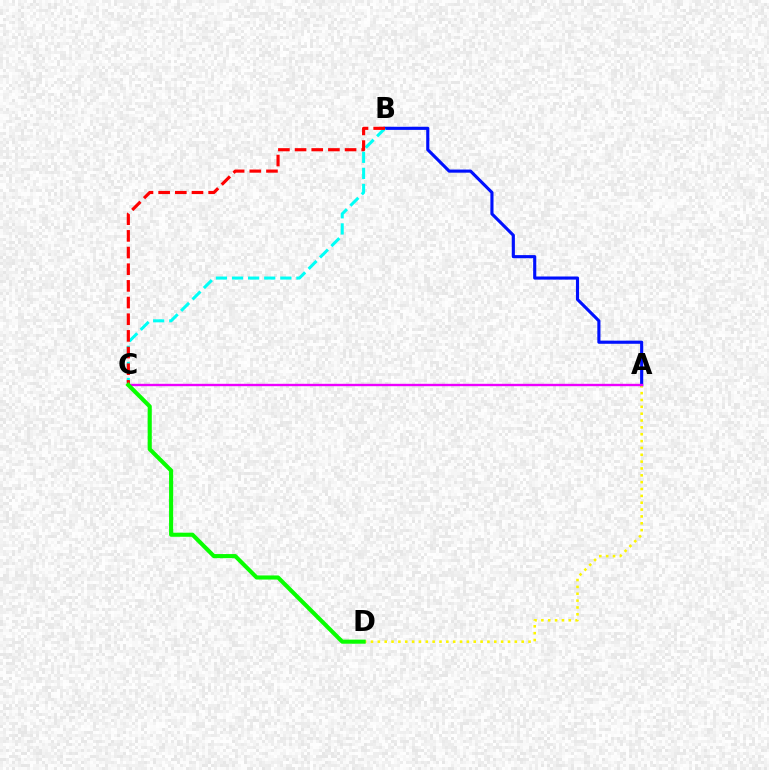{('A', 'B'): [{'color': '#0010ff', 'line_style': 'solid', 'thickness': 2.25}], ('A', 'D'): [{'color': '#fcf500', 'line_style': 'dotted', 'thickness': 1.86}], ('B', 'C'): [{'color': '#00fff6', 'line_style': 'dashed', 'thickness': 2.19}, {'color': '#ff0000', 'line_style': 'dashed', 'thickness': 2.26}], ('A', 'C'): [{'color': '#ee00ff', 'line_style': 'solid', 'thickness': 1.71}], ('C', 'D'): [{'color': '#08ff00', 'line_style': 'solid', 'thickness': 2.95}]}